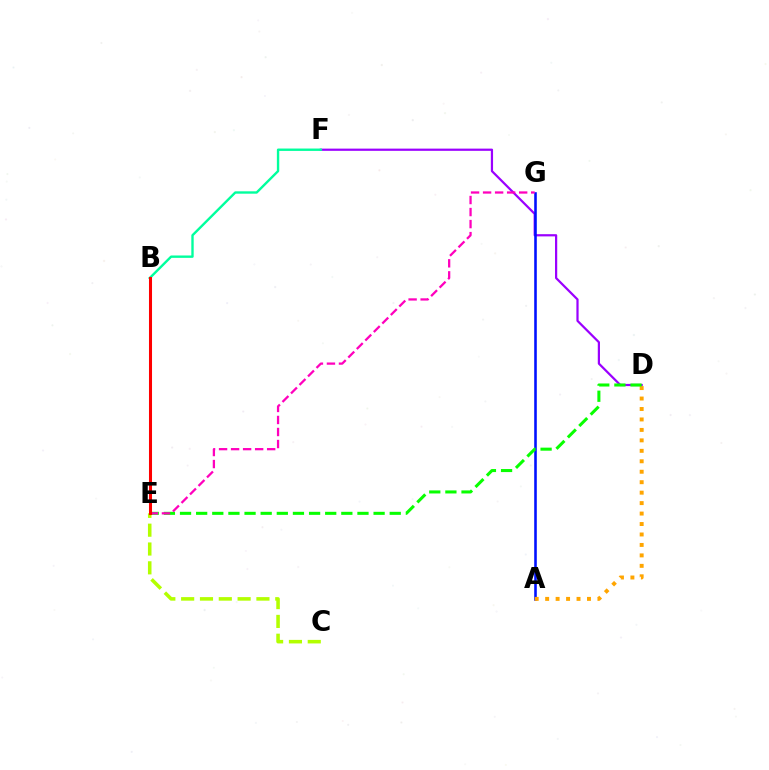{('B', 'E'): [{'color': '#00b5ff', 'line_style': 'solid', 'thickness': 1.95}, {'color': '#ff0000', 'line_style': 'solid', 'thickness': 2.19}], ('D', 'F'): [{'color': '#9b00ff', 'line_style': 'solid', 'thickness': 1.6}], ('A', 'G'): [{'color': '#0010ff', 'line_style': 'solid', 'thickness': 1.86}], ('A', 'D'): [{'color': '#ffa500', 'line_style': 'dotted', 'thickness': 2.84}], ('D', 'E'): [{'color': '#08ff00', 'line_style': 'dashed', 'thickness': 2.19}], ('B', 'F'): [{'color': '#00ff9d', 'line_style': 'solid', 'thickness': 1.71}], ('C', 'E'): [{'color': '#b3ff00', 'line_style': 'dashed', 'thickness': 2.56}], ('E', 'G'): [{'color': '#ff00bd', 'line_style': 'dashed', 'thickness': 1.63}]}